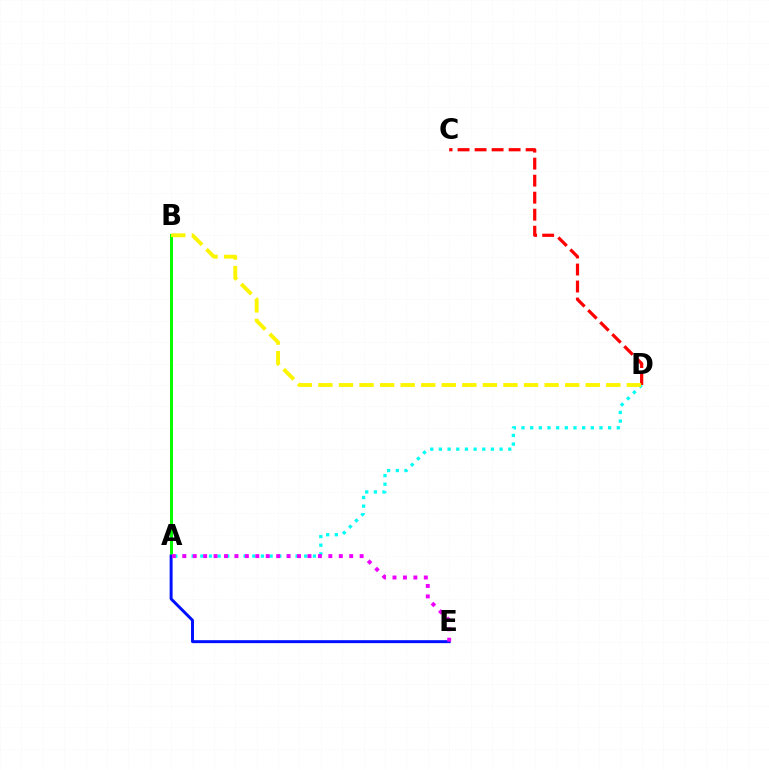{('C', 'D'): [{'color': '#ff0000', 'line_style': 'dashed', 'thickness': 2.31}], ('A', 'B'): [{'color': '#08ff00', 'line_style': 'solid', 'thickness': 2.15}], ('A', 'D'): [{'color': '#00fff6', 'line_style': 'dotted', 'thickness': 2.35}], ('A', 'E'): [{'color': '#0010ff', 'line_style': 'solid', 'thickness': 2.13}, {'color': '#ee00ff', 'line_style': 'dotted', 'thickness': 2.83}], ('B', 'D'): [{'color': '#fcf500', 'line_style': 'dashed', 'thickness': 2.79}]}